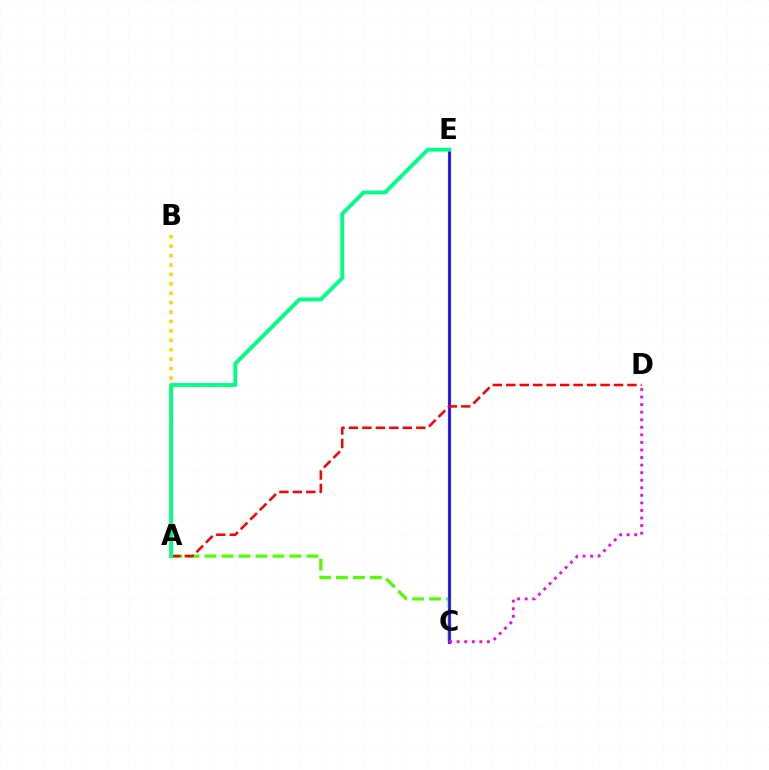{('C', 'E'): [{'color': '#009eff', 'line_style': 'solid', 'thickness': 2.31}, {'color': '#3700ff', 'line_style': 'solid', 'thickness': 1.8}], ('A', 'B'): [{'color': '#ffd500', 'line_style': 'dotted', 'thickness': 2.56}], ('A', 'C'): [{'color': '#4fff00', 'line_style': 'dashed', 'thickness': 2.31}], ('A', 'D'): [{'color': '#ff0000', 'line_style': 'dashed', 'thickness': 1.83}], ('C', 'D'): [{'color': '#ff00ed', 'line_style': 'dotted', 'thickness': 2.05}], ('A', 'E'): [{'color': '#00ff86', 'line_style': 'solid', 'thickness': 2.78}]}